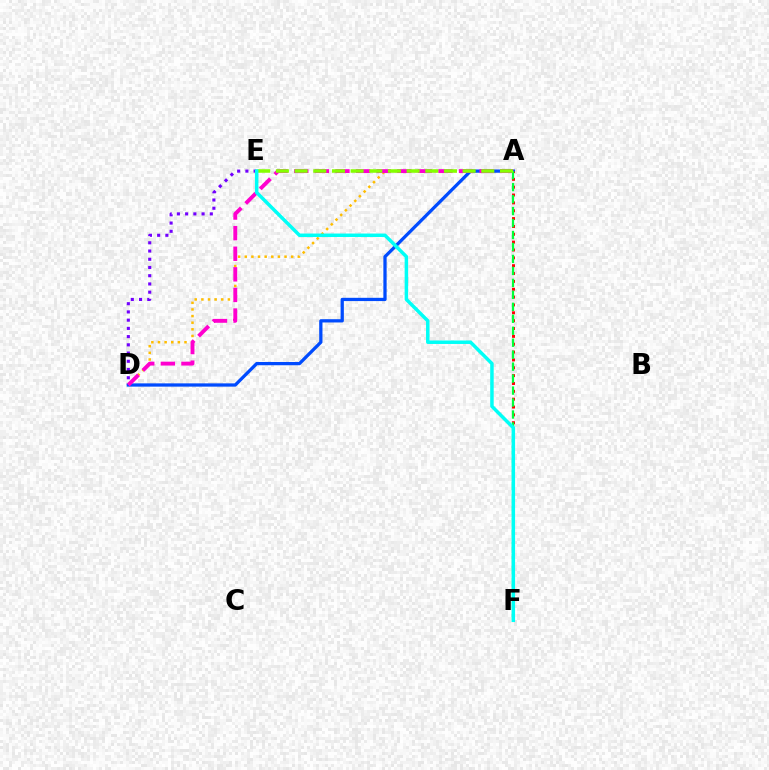{('D', 'E'): [{'color': '#7200ff', 'line_style': 'dotted', 'thickness': 2.24}], ('A', 'D'): [{'color': '#ffbd00', 'line_style': 'dotted', 'thickness': 1.8}, {'color': '#004bff', 'line_style': 'solid', 'thickness': 2.35}, {'color': '#ff00cf', 'line_style': 'dashed', 'thickness': 2.8}], ('A', 'F'): [{'color': '#ff0000', 'line_style': 'dotted', 'thickness': 2.13}, {'color': '#00ff39', 'line_style': 'dashed', 'thickness': 1.63}], ('A', 'E'): [{'color': '#84ff00', 'line_style': 'dashed', 'thickness': 2.54}], ('E', 'F'): [{'color': '#00fff6', 'line_style': 'solid', 'thickness': 2.51}]}